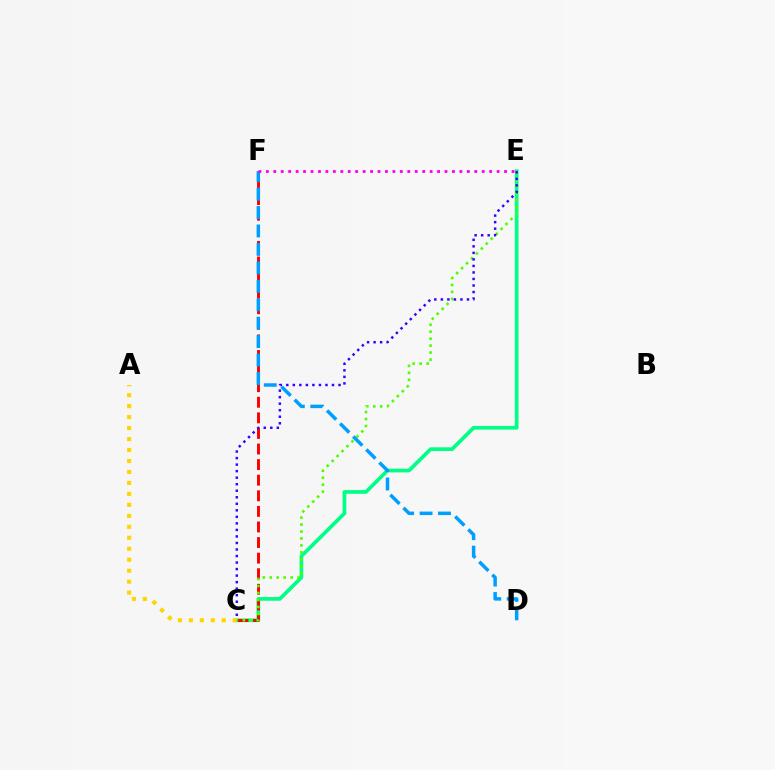{('C', 'E'): [{'color': '#00ff86', 'line_style': 'solid', 'thickness': 2.67}, {'color': '#4fff00', 'line_style': 'dotted', 'thickness': 1.89}, {'color': '#3700ff', 'line_style': 'dotted', 'thickness': 1.77}], ('C', 'F'): [{'color': '#ff0000', 'line_style': 'dashed', 'thickness': 2.12}], ('A', 'C'): [{'color': '#ffd500', 'line_style': 'dotted', 'thickness': 2.98}], ('D', 'F'): [{'color': '#009eff', 'line_style': 'dashed', 'thickness': 2.51}], ('E', 'F'): [{'color': '#ff00ed', 'line_style': 'dotted', 'thickness': 2.02}]}